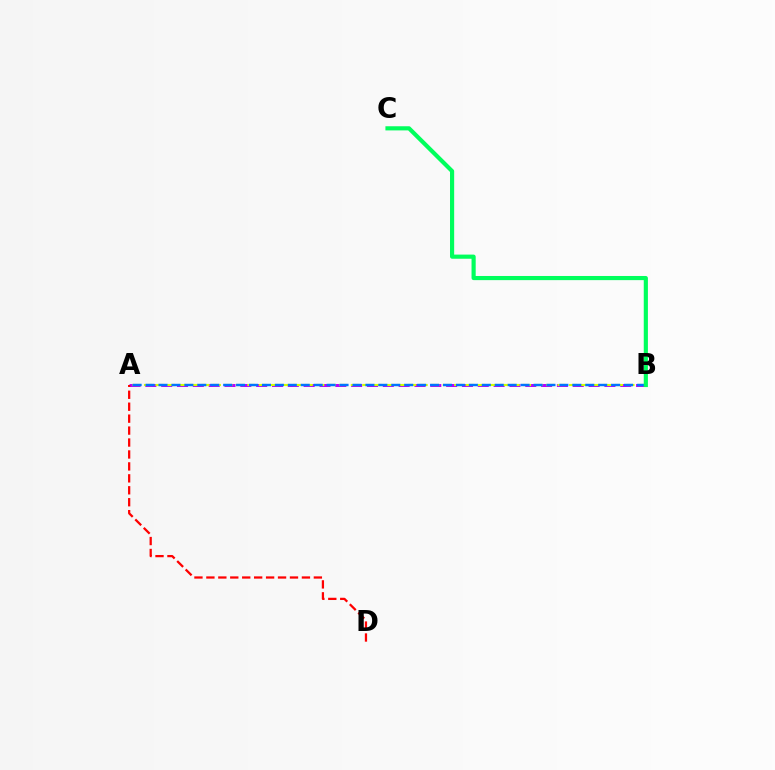{('A', 'B'): [{'color': '#b900ff', 'line_style': 'dashed', 'thickness': 2.15}, {'color': '#d1ff00', 'line_style': 'dashed', 'thickness': 1.56}, {'color': '#0074ff', 'line_style': 'dashed', 'thickness': 1.76}], ('A', 'D'): [{'color': '#ff0000', 'line_style': 'dashed', 'thickness': 1.62}], ('B', 'C'): [{'color': '#00ff5c', 'line_style': 'solid', 'thickness': 2.99}]}